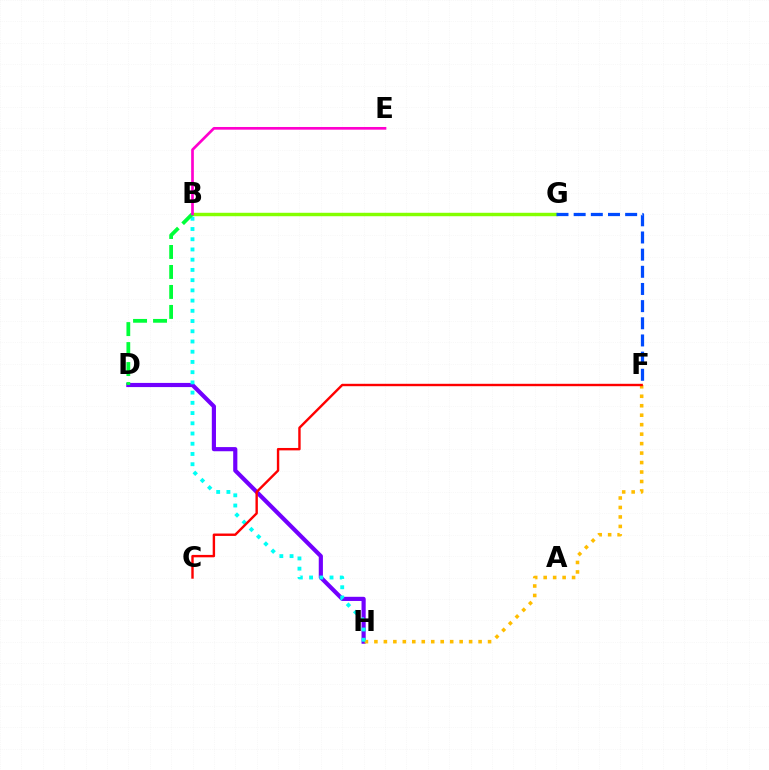{('D', 'H'): [{'color': '#7200ff', 'line_style': 'solid', 'thickness': 3.0}], ('B', 'G'): [{'color': '#84ff00', 'line_style': 'solid', 'thickness': 2.47}], ('F', 'H'): [{'color': '#ffbd00', 'line_style': 'dotted', 'thickness': 2.57}], ('F', 'G'): [{'color': '#004bff', 'line_style': 'dashed', 'thickness': 2.33}], ('B', 'H'): [{'color': '#00fff6', 'line_style': 'dotted', 'thickness': 2.78}], ('C', 'F'): [{'color': '#ff0000', 'line_style': 'solid', 'thickness': 1.73}], ('B', 'D'): [{'color': '#00ff39', 'line_style': 'dashed', 'thickness': 2.71}], ('B', 'E'): [{'color': '#ff00cf', 'line_style': 'solid', 'thickness': 1.94}]}